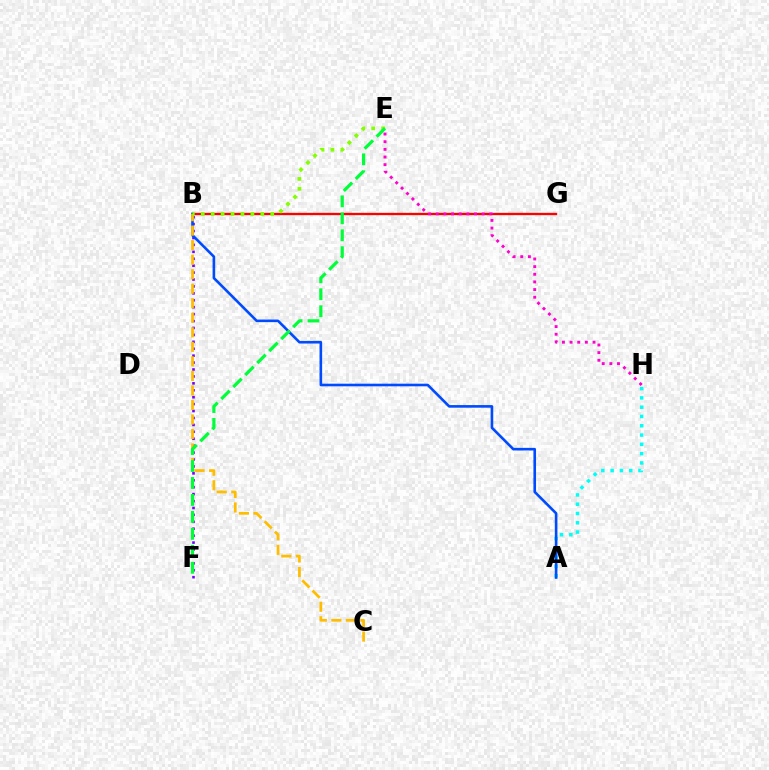{('A', 'H'): [{'color': '#00fff6', 'line_style': 'dotted', 'thickness': 2.52}], ('B', 'G'): [{'color': '#ff0000', 'line_style': 'solid', 'thickness': 1.67}], ('E', 'H'): [{'color': '#ff00cf', 'line_style': 'dotted', 'thickness': 2.08}], ('B', 'F'): [{'color': '#7200ff', 'line_style': 'dotted', 'thickness': 1.88}], ('A', 'B'): [{'color': '#004bff', 'line_style': 'solid', 'thickness': 1.88}], ('B', 'C'): [{'color': '#ffbd00', 'line_style': 'dashed', 'thickness': 1.97}], ('B', 'E'): [{'color': '#84ff00', 'line_style': 'dotted', 'thickness': 2.7}], ('E', 'F'): [{'color': '#00ff39', 'line_style': 'dashed', 'thickness': 2.3}]}